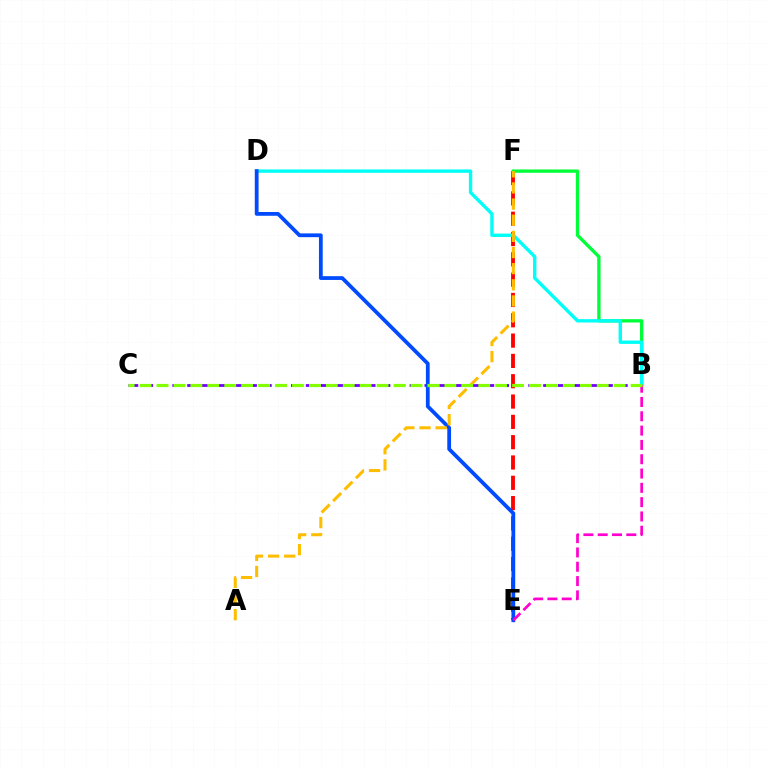{('E', 'F'): [{'color': '#ff0000', 'line_style': 'dashed', 'thickness': 2.76}], ('B', 'C'): [{'color': '#7200ff', 'line_style': 'dashed', 'thickness': 2.01}, {'color': '#84ff00', 'line_style': 'dashed', 'thickness': 2.3}], ('B', 'F'): [{'color': '#00ff39', 'line_style': 'solid', 'thickness': 2.4}], ('B', 'D'): [{'color': '#00fff6', 'line_style': 'solid', 'thickness': 2.42}], ('D', 'E'): [{'color': '#004bff', 'line_style': 'solid', 'thickness': 2.72}], ('A', 'F'): [{'color': '#ffbd00', 'line_style': 'dashed', 'thickness': 2.19}], ('B', 'E'): [{'color': '#ff00cf', 'line_style': 'dashed', 'thickness': 1.94}]}